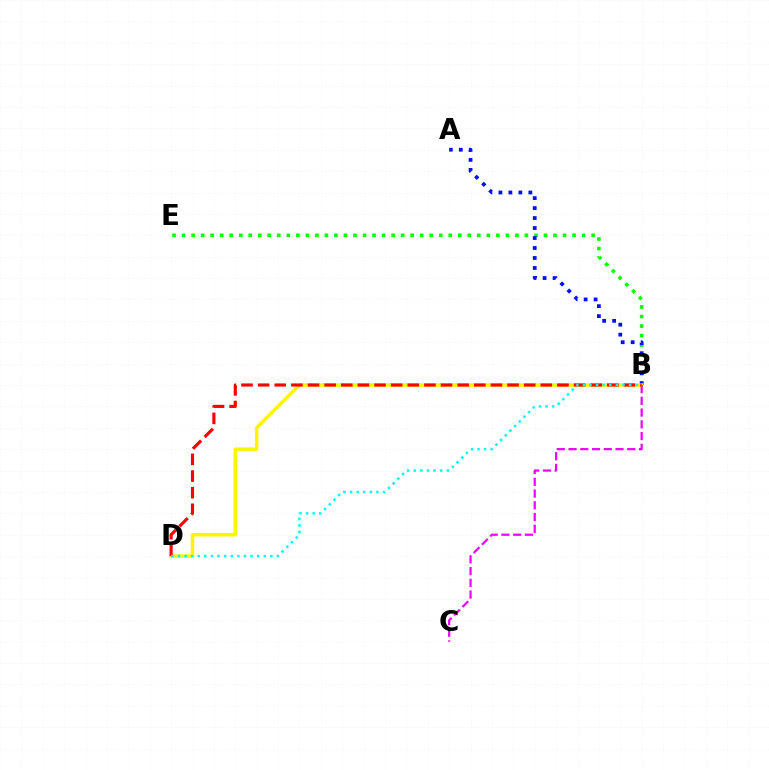{('B', 'E'): [{'color': '#08ff00', 'line_style': 'dotted', 'thickness': 2.59}], ('A', 'B'): [{'color': '#0010ff', 'line_style': 'dotted', 'thickness': 2.71}], ('B', 'D'): [{'color': '#fcf500', 'line_style': 'solid', 'thickness': 2.53}, {'color': '#ff0000', 'line_style': 'dashed', 'thickness': 2.26}, {'color': '#00fff6', 'line_style': 'dotted', 'thickness': 1.79}], ('B', 'C'): [{'color': '#ee00ff', 'line_style': 'dashed', 'thickness': 1.6}]}